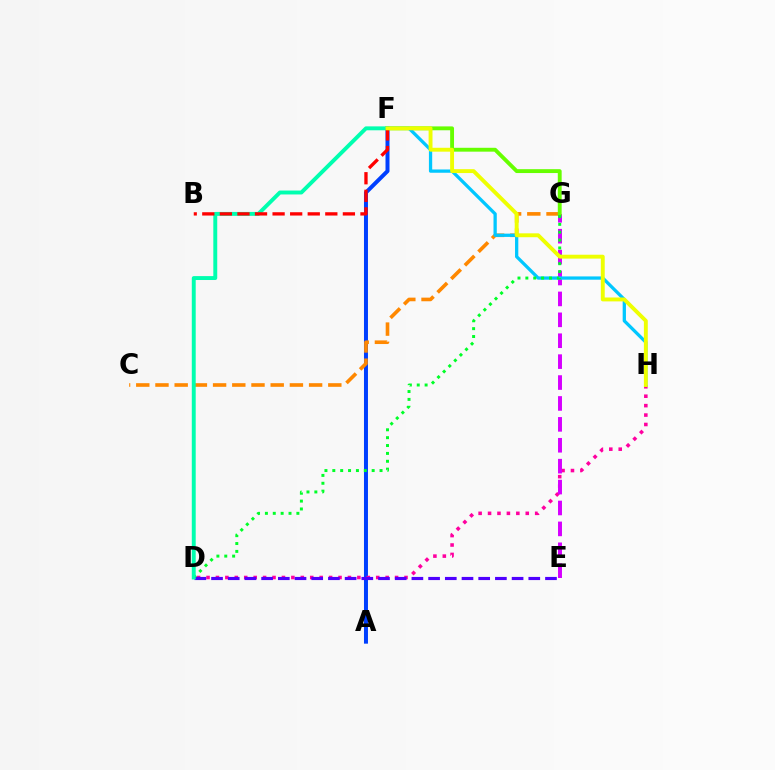{('A', 'F'): [{'color': '#003fff', 'line_style': 'solid', 'thickness': 2.87}], ('C', 'G'): [{'color': '#ff8800', 'line_style': 'dashed', 'thickness': 2.61}], ('D', 'H'): [{'color': '#ff00a0', 'line_style': 'dotted', 'thickness': 2.56}], ('E', 'G'): [{'color': '#d600ff', 'line_style': 'dashed', 'thickness': 2.84}], ('F', 'G'): [{'color': '#66ff00', 'line_style': 'solid', 'thickness': 2.79}], ('F', 'H'): [{'color': '#00c7ff', 'line_style': 'solid', 'thickness': 2.36}, {'color': '#eeff00', 'line_style': 'solid', 'thickness': 2.8}], ('D', 'G'): [{'color': '#00ff27', 'line_style': 'dotted', 'thickness': 2.14}], ('D', 'E'): [{'color': '#4f00ff', 'line_style': 'dashed', 'thickness': 2.27}], ('D', 'F'): [{'color': '#00ffaf', 'line_style': 'solid', 'thickness': 2.82}], ('B', 'F'): [{'color': '#ff0000', 'line_style': 'dashed', 'thickness': 2.39}]}